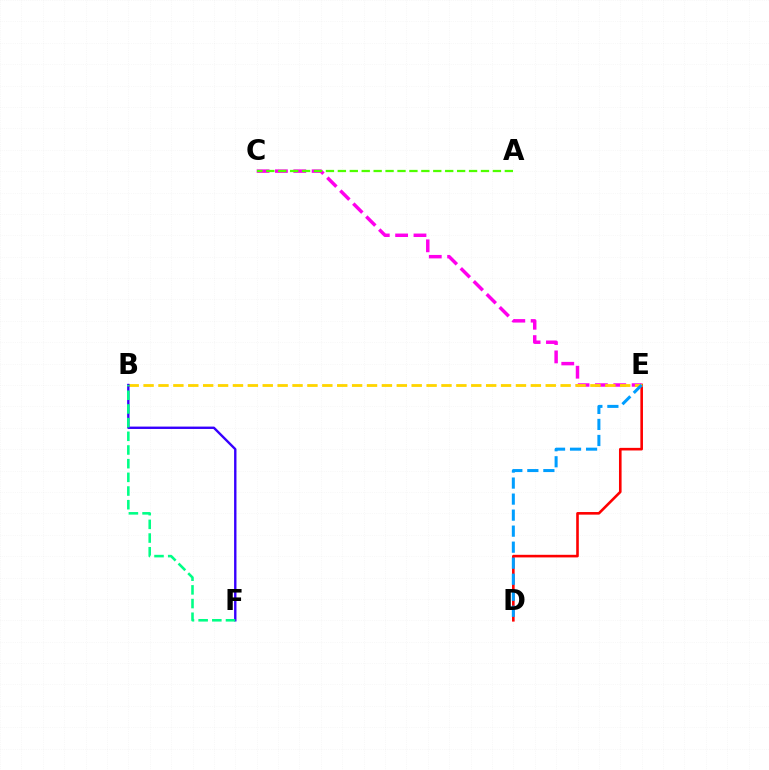{('D', 'E'): [{'color': '#ff0000', 'line_style': 'solid', 'thickness': 1.88}, {'color': '#009eff', 'line_style': 'dashed', 'thickness': 2.18}], ('C', 'E'): [{'color': '#ff00ed', 'line_style': 'dashed', 'thickness': 2.49}], ('B', 'E'): [{'color': '#ffd500', 'line_style': 'dashed', 'thickness': 2.02}], ('B', 'F'): [{'color': '#3700ff', 'line_style': 'solid', 'thickness': 1.72}, {'color': '#00ff86', 'line_style': 'dashed', 'thickness': 1.86}], ('A', 'C'): [{'color': '#4fff00', 'line_style': 'dashed', 'thickness': 1.62}]}